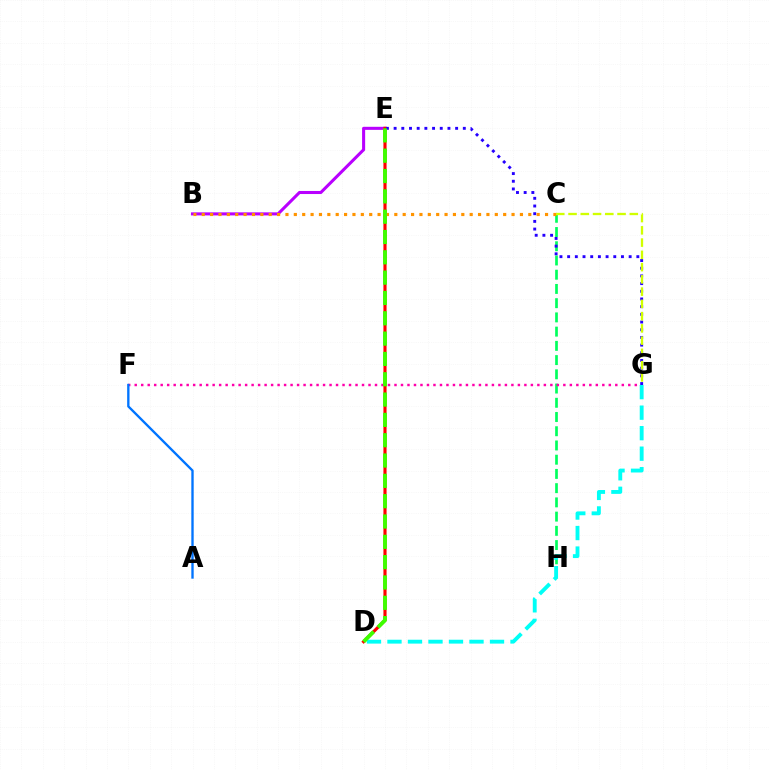{('B', 'E'): [{'color': '#b900ff', 'line_style': 'solid', 'thickness': 2.2}], ('D', 'E'): [{'color': '#ff0000', 'line_style': 'solid', 'thickness': 2.26}, {'color': '#3dff00', 'line_style': 'dashed', 'thickness': 2.76}], ('C', 'H'): [{'color': '#00ff5c', 'line_style': 'dashed', 'thickness': 1.93}], ('F', 'G'): [{'color': '#ff00ac', 'line_style': 'dotted', 'thickness': 1.76}], ('D', 'G'): [{'color': '#00fff6', 'line_style': 'dashed', 'thickness': 2.79}], ('E', 'G'): [{'color': '#2500ff', 'line_style': 'dotted', 'thickness': 2.09}], ('A', 'F'): [{'color': '#0074ff', 'line_style': 'solid', 'thickness': 1.69}], ('B', 'C'): [{'color': '#ff9400', 'line_style': 'dotted', 'thickness': 2.28}], ('C', 'G'): [{'color': '#d1ff00', 'line_style': 'dashed', 'thickness': 1.67}]}